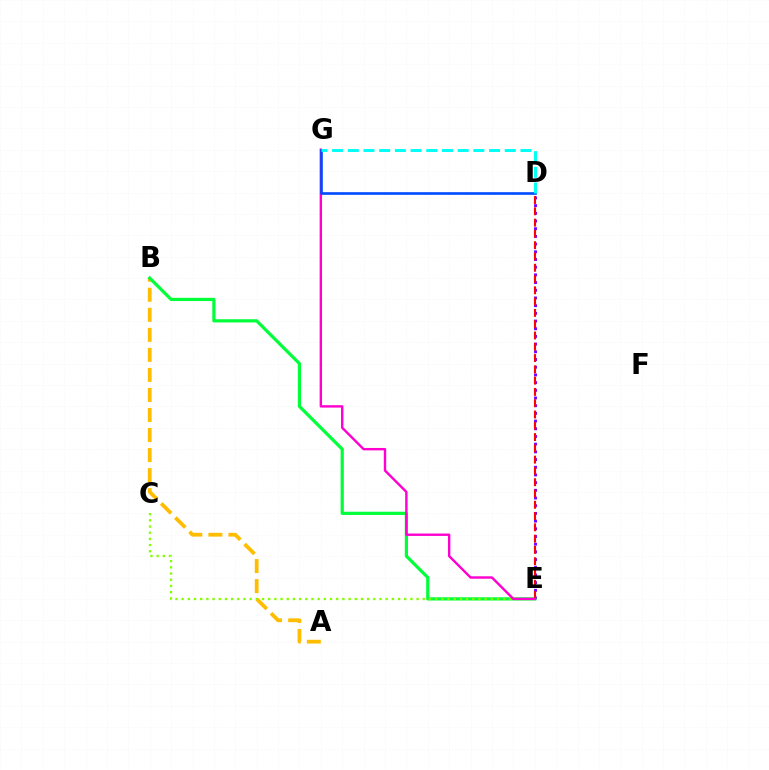{('D', 'E'): [{'color': '#7200ff', 'line_style': 'dotted', 'thickness': 2.09}, {'color': '#ff0000', 'line_style': 'dashed', 'thickness': 1.53}], ('A', 'B'): [{'color': '#ffbd00', 'line_style': 'dashed', 'thickness': 2.72}], ('B', 'E'): [{'color': '#00ff39', 'line_style': 'solid', 'thickness': 2.31}], ('C', 'E'): [{'color': '#84ff00', 'line_style': 'dotted', 'thickness': 1.68}], ('E', 'G'): [{'color': '#ff00cf', 'line_style': 'solid', 'thickness': 1.73}], ('D', 'G'): [{'color': '#004bff', 'line_style': 'solid', 'thickness': 1.9}, {'color': '#00fff6', 'line_style': 'dashed', 'thickness': 2.13}]}